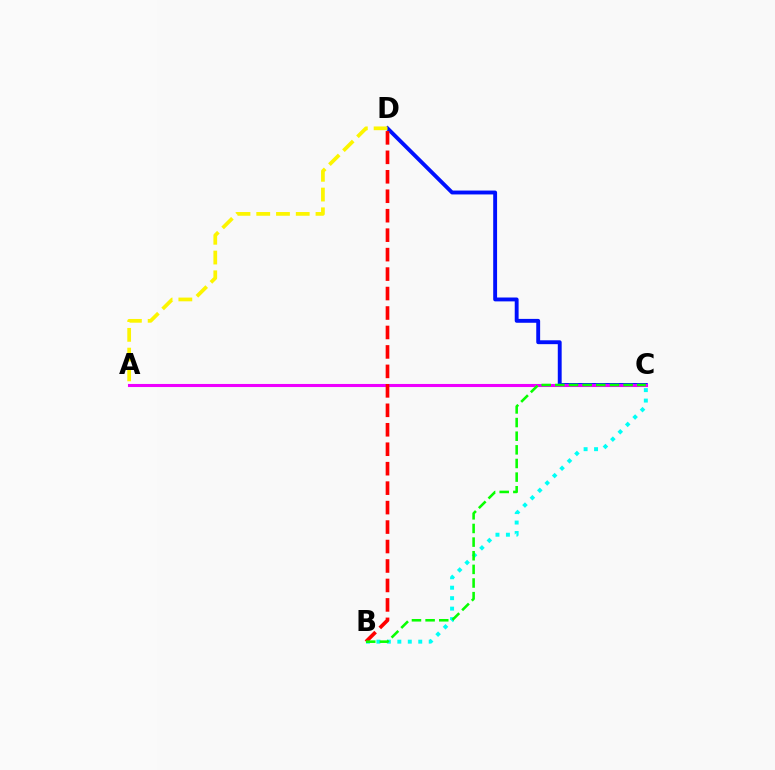{('C', 'D'): [{'color': '#0010ff', 'line_style': 'solid', 'thickness': 2.79}], ('B', 'C'): [{'color': '#00fff6', 'line_style': 'dotted', 'thickness': 2.84}, {'color': '#08ff00', 'line_style': 'dashed', 'thickness': 1.85}], ('A', 'C'): [{'color': '#ee00ff', 'line_style': 'solid', 'thickness': 2.22}], ('B', 'D'): [{'color': '#ff0000', 'line_style': 'dashed', 'thickness': 2.64}], ('A', 'D'): [{'color': '#fcf500', 'line_style': 'dashed', 'thickness': 2.68}]}